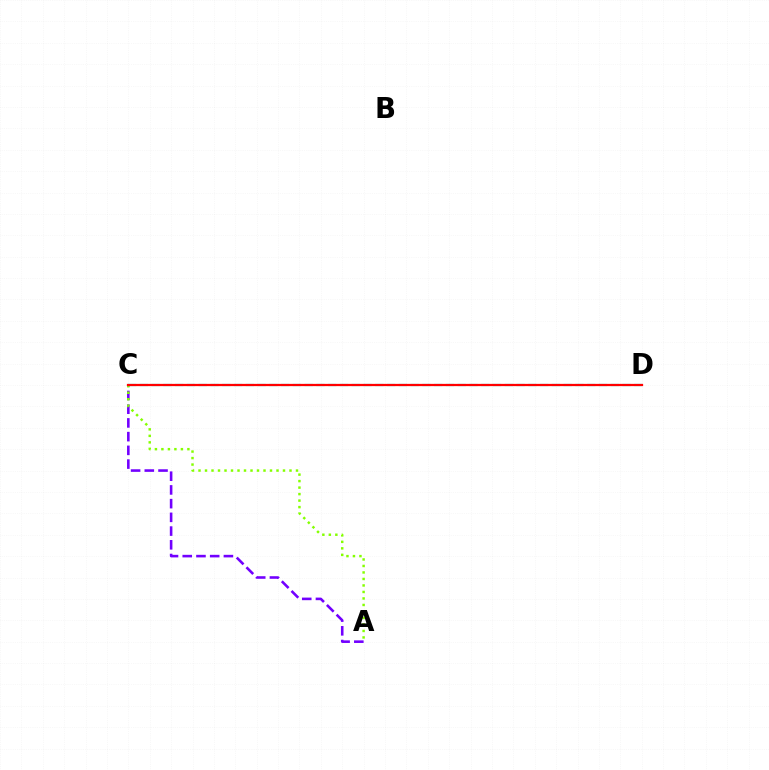{('A', 'C'): [{'color': '#7200ff', 'line_style': 'dashed', 'thickness': 1.86}, {'color': '#84ff00', 'line_style': 'dotted', 'thickness': 1.77}], ('C', 'D'): [{'color': '#00fff6', 'line_style': 'dashed', 'thickness': 1.6}, {'color': '#ff0000', 'line_style': 'solid', 'thickness': 1.62}]}